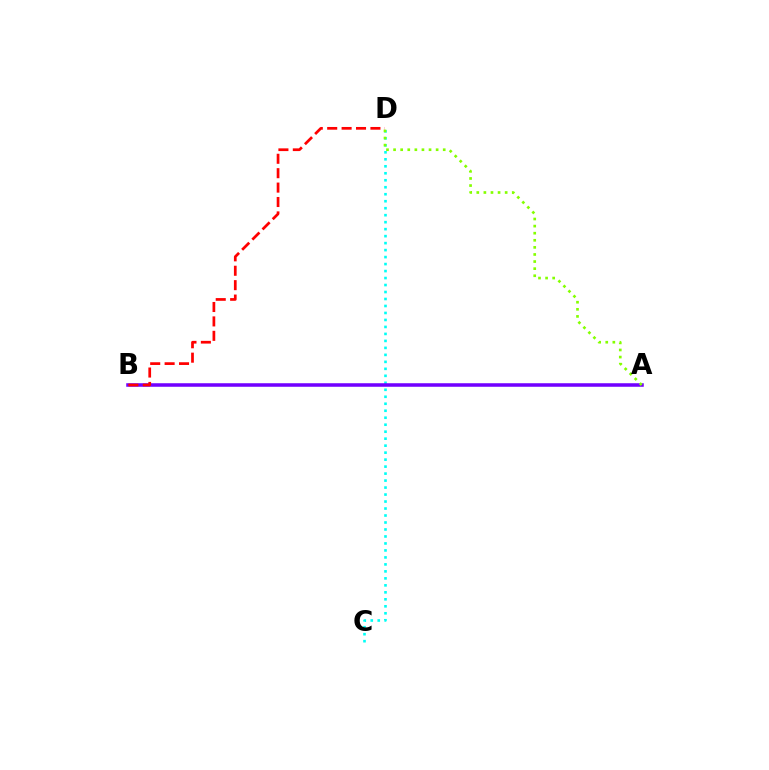{('C', 'D'): [{'color': '#00fff6', 'line_style': 'dotted', 'thickness': 1.9}], ('A', 'B'): [{'color': '#7200ff', 'line_style': 'solid', 'thickness': 2.54}], ('A', 'D'): [{'color': '#84ff00', 'line_style': 'dotted', 'thickness': 1.93}], ('B', 'D'): [{'color': '#ff0000', 'line_style': 'dashed', 'thickness': 1.96}]}